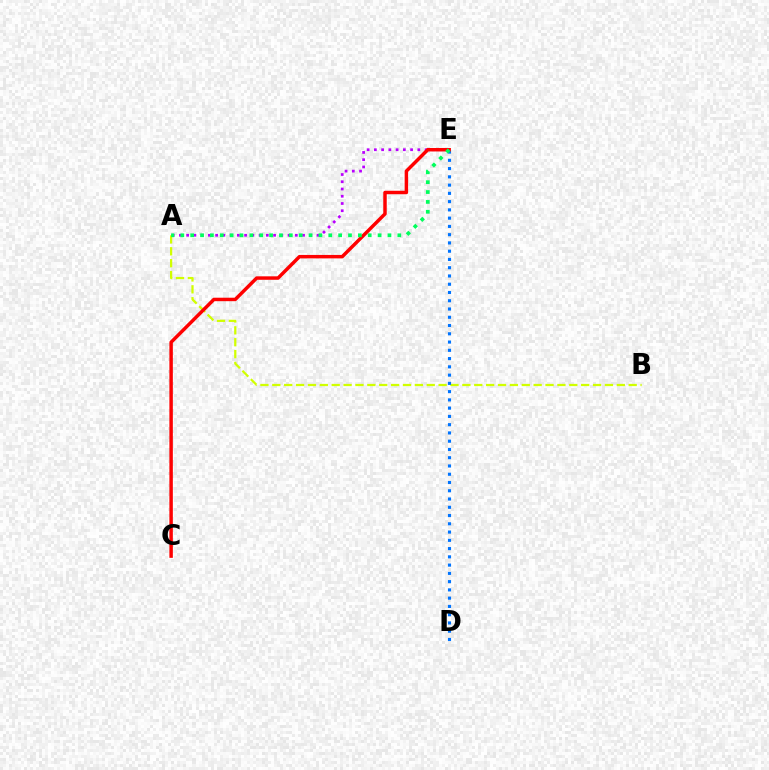{('A', 'B'): [{'color': '#d1ff00', 'line_style': 'dashed', 'thickness': 1.61}], ('A', 'E'): [{'color': '#b900ff', 'line_style': 'dotted', 'thickness': 1.97}, {'color': '#00ff5c', 'line_style': 'dotted', 'thickness': 2.68}], ('D', 'E'): [{'color': '#0074ff', 'line_style': 'dotted', 'thickness': 2.24}], ('C', 'E'): [{'color': '#ff0000', 'line_style': 'solid', 'thickness': 2.5}]}